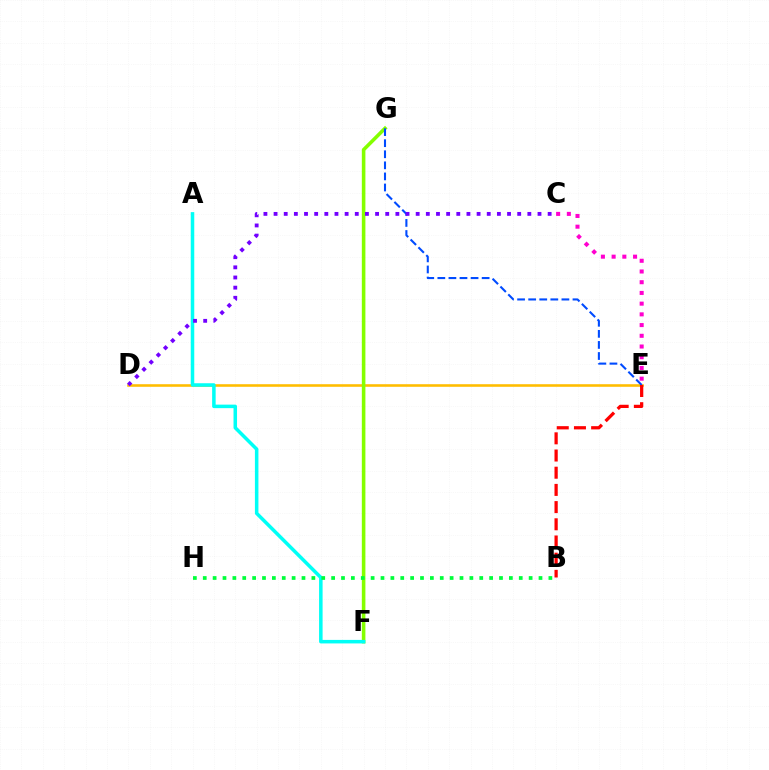{('D', 'E'): [{'color': '#ffbd00', 'line_style': 'solid', 'thickness': 1.86}], ('F', 'G'): [{'color': '#84ff00', 'line_style': 'solid', 'thickness': 2.58}], ('E', 'G'): [{'color': '#004bff', 'line_style': 'dashed', 'thickness': 1.5}], ('A', 'F'): [{'color': '#00fff6', 'line_style': 'solid', 'thickness': 2.53}], ('B', 'E'): [{'color': '#ff0000', 'line_style': 'dashed', 'thickness': 2.34}], ('B', 'H'): [{'color': '#00ff39', 'line_style': 'dotted', 'thickness': 2.68}], ('C', 'E'): [{'color': '#ff00cf', 'line_style': 'dotted', 'thickness': 2.91}], ('C', 'D'): [{'color': '#7200ff', 'line_style': 'dotted', 'thickness': 2.76}]}